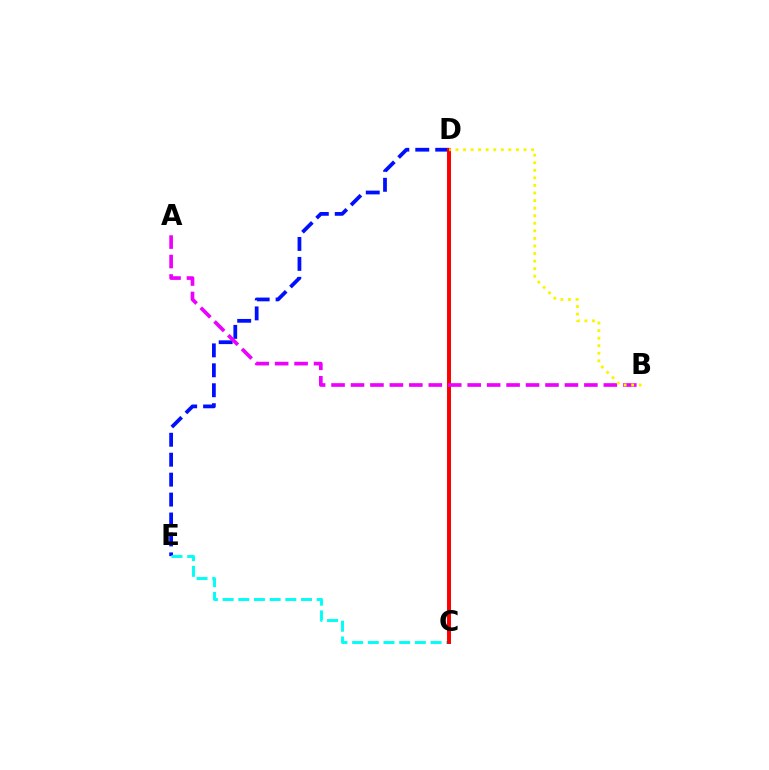{('D', 'E'): [{'color': '#0010ff', 'line_style': 'dashed', 'thickness': 2.71}], ('C', 'D'): [{'color': '#08ff00', 'line_style': 'solid', 'thickness': 1.9}, {'color': '#ff0000', 'line_style': 'solid', 'thickness': 2.84}], ('C', 'E'): [{'color': '#00fff6', 'line_style': 'dashed', 'thickness': 2.13}], ('A', 'B'): [{'color': '#ee00ff', 'line_style': 'dashed', 'thickness': 2.64}], ('B', 'D'): [{'color': '#fcf500', 'line_style': 'dotted', 'thickness': 2.06}]}